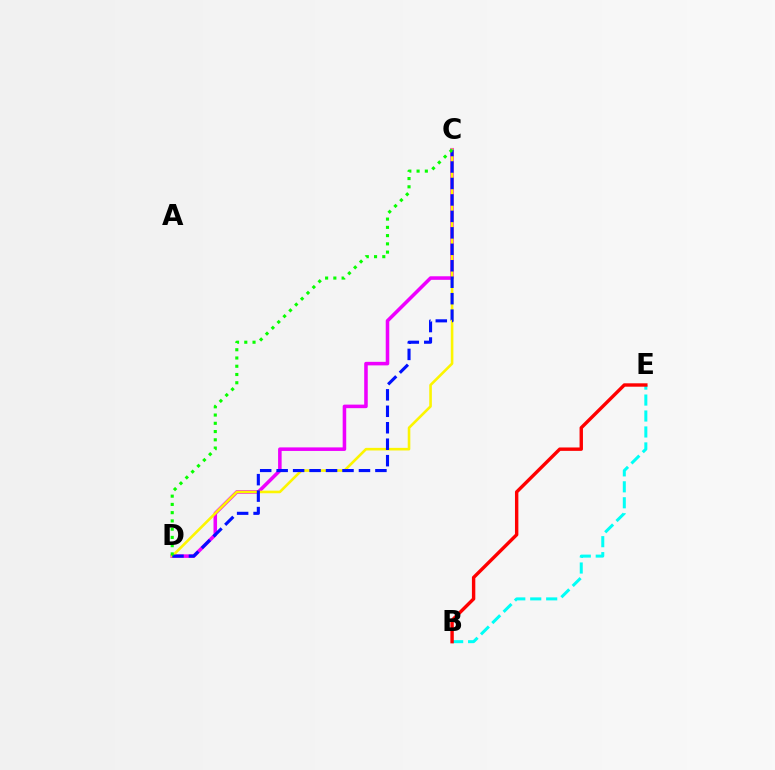{('C', 'D'): [{'color': '#ee00ff', 'line_style': 'solid', 'thickness': 2.55}, {'color': '#fcf500', 'line_style': 'solid', 'thickness': 1.88}, {'color': '#0010ff', 'line_style': 'dashed', 'thickness': 2.24}, {'color': '#08ff00', 'line_style': 'dotted', 'thickness': 2.24}], ('B', 'E'): [{'color': '#00fff6', 'line_style': 'dashed', 'thickness': 2.17}, {'color': '#ff0000', 'line_style': 'solid', 'thickness': 2.45}]}